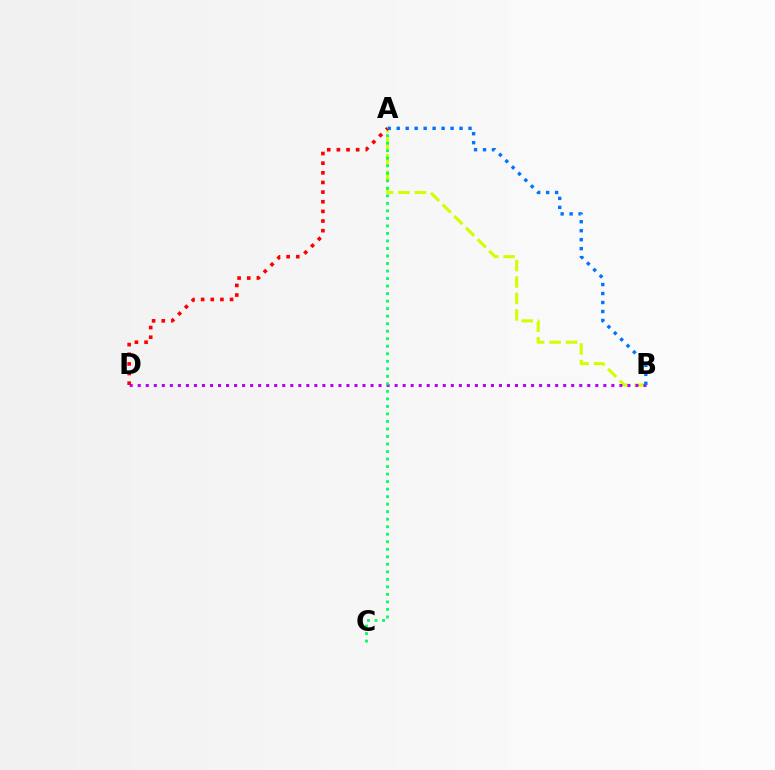{('A', 'B'): [{'color': '#d1ff00', 'line_style': 'dashed', 'thickness': 2.23}, {'color': '#0074ff', 'line_style': 'dotted', 'thickness': 2.44}], ('B', 'D'): [{'color': '#b900ff', 'line_style': 'dotted', 'thickness': 2.18}], ('A', 'C'): [{'color': '#00ff5c', 'line_style': 'dotted', 'thickness': 2.04}], ('A', 'D'): [{'color': '#ff0000', 'line_style': 'dotted', 'thickness': 2.62}]}